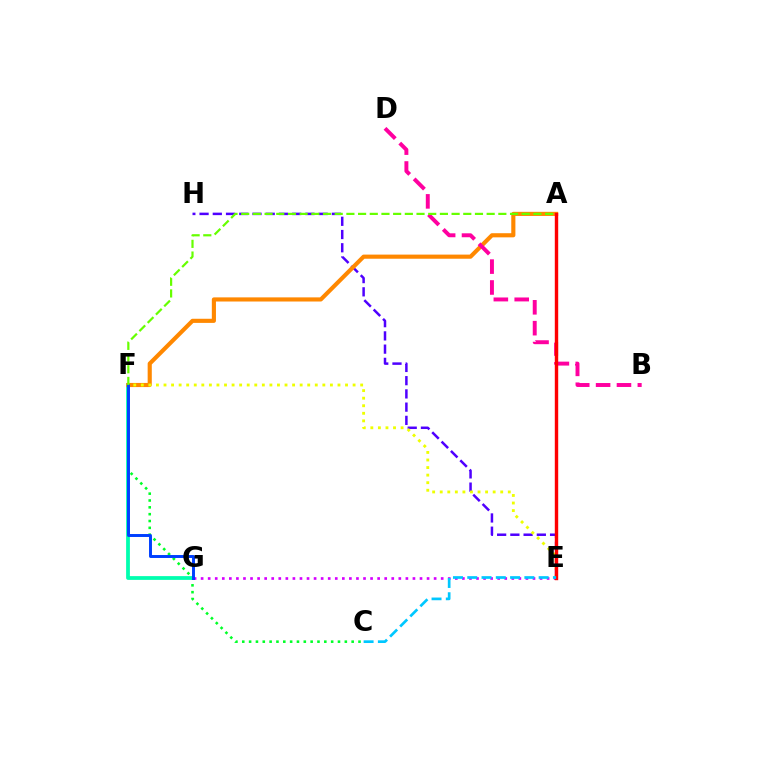{('C', 'F'): [{'color': '#00ff27', 'line_style': 'dotted', 'thickness': 1.86}], ('F', 'G'): [{'color': '#00ffaf', 'line_style': 'solid', 'thickness': 2.71}, {'color': '#003fff', 'line_style': 'solid', 'thickness': 2.12}], ('E', 'G'): [{'color': '#d600ff', 'line_style': 'dotted', 'thickness': 1.92}], ('E', 'H'): [{'color': '#4f00ff', 'line_style': 'dashed', 'thickness': 1.8}], ('A', 'F'): [{'color': '#ff8800', 'line_style': 'solid', 'thickness': 2.97}, {'color': '#66ff00', 'line_style': 'dashed', 'thickness': 1.59}], ('E', 'F'): [{'color': '#eeff00', 'line_style': 'dotted', 'thickness': 2.06}], ('B', 'D'): [{'color': '#ff00a0', 'line_style': 'dashed', 'thickness': 2.83}], ('A', 'E'): [{'color': '#ff0000', 'line_style': 'solid', 'thickness': 2.45}], ('C', 'E'): [{'color': '#00c7ff', 'line_style': 'dashed', 'thickness': 1.94}]}